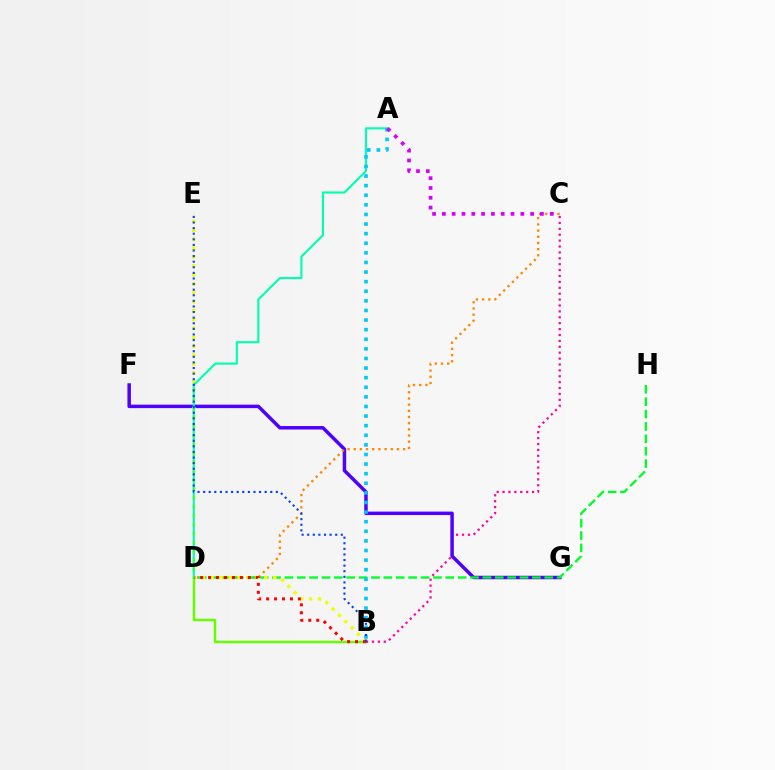{('B', 'D'): [{'color': '#66ff00', 'line_style': 'solid', 'thickness': 1.79}, {'color': '#ff0000', 'line_style': 'dotted', 'thickness': 2.16}], ('B', 'C'): [{'color': '#ff00a0', 'line_style': 'dotted', 'thickness': 1.6}], ('F', 'G'): [{'color': '#4f00ff', 'line_style': 'solid', 'thickness': 2.5}], ('C', 'D'): [{'color': '#ff8800', 'line_style': 'dotted', 'thickness': 1.68}], ('D', 'H'): [{'color': '#00ff27', 'line_style': 'dashed', 'thickness': 1.68}], ('B', 'E'): [{'color': '#eeff00', 'line_style': 'dotted', 'thickness': 2.42}, {'color': '#003fff', 'line_style': 'dotted', 'thickness': 1.52}], ('A', 'D'): [{'color': '#00ffaf', 'line_style': 'solid', 'thickness': 1.53}], ('A', 'B'): [{'color': '#00c7ff', 'line_style': 'dotted', 'thickness': 2.61}], ('A', 'C'): [{'color': '#d600ff', 'line_style': 'dotted', 'thickness': 2.66}]}